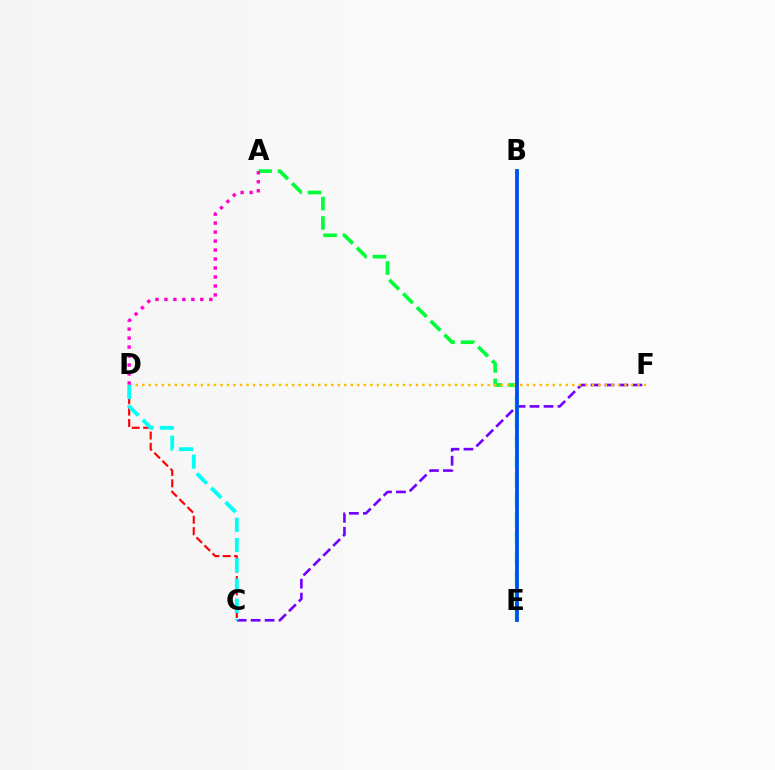{('A', 'E'): [{'color': '#00ff39', 'line_style': 'dashed', 'thickness': 2.64}], ('C', 'F'): [{'color': '#7200ff', 'line_style': 'dashed', 'thickness': 1.9}], ('D', 'F'): [{'color': '#ffbd00', 'line_style': 'dotted', 'thickness': 1.77}], ('C', 'D'): [{'color': '#ff0000', 'line_style': 'dashed', 'thickness': 1.54}, {'color': '#00fff6', 'line_style': 'dashed', 'thickness': 2.75}], ('B', 'E'): [{'color': '#84ff00', 'line_style': 'solid', 'thickness': 2.81}, {'color': '#004bff', 'line_style': 'solid', 'thickness': 2.68}], ('A', 'D'): [{'color': '#ff00cf', 'line_style': 'dotted', 'thickness': 2.44}]}